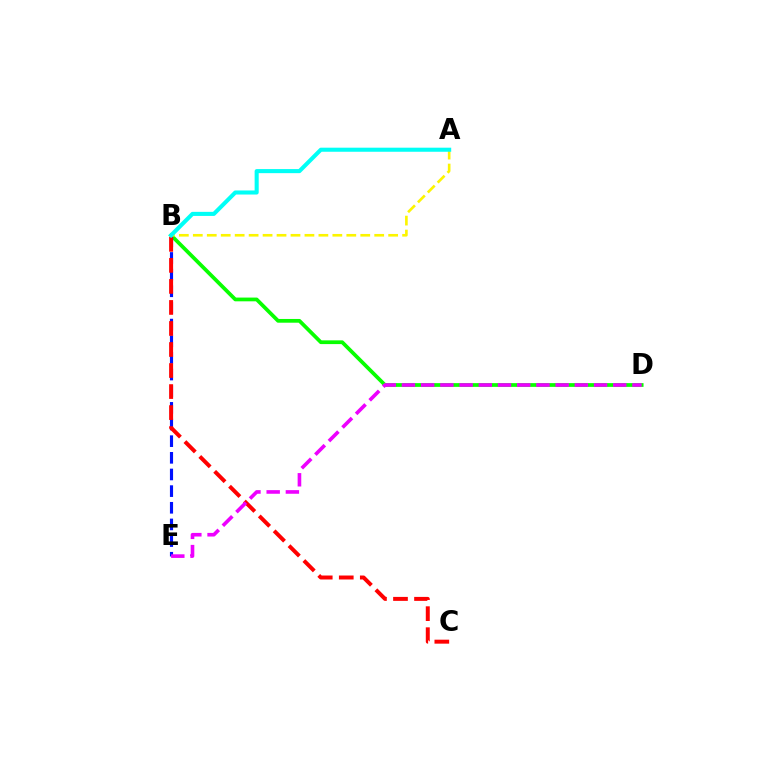{('B', 'D'): [{'color': '#08ff00', 'line_style': 'solid', 'thickness': 2.7}], ('B', 'E'): [{'color': '#0010ff', 'line_style': 'dashed', 'thickness': 2.26}], ('A', 'B'): [{'color': '#fcf500', 'line_style': 'dashed', 'thickness': 1.9}, {'color': '#00fff6', 'line_style': 'solid', 'thickness': 2.93}], ('B', 'C'): [{'color': '#ff0000', 'line_style': 'dashed', 'thickness': 2.86}], ('D', 'E'): [{'color': '#ee00ff', 'line_style': 'dashed', 'thickness': 2.61}]}